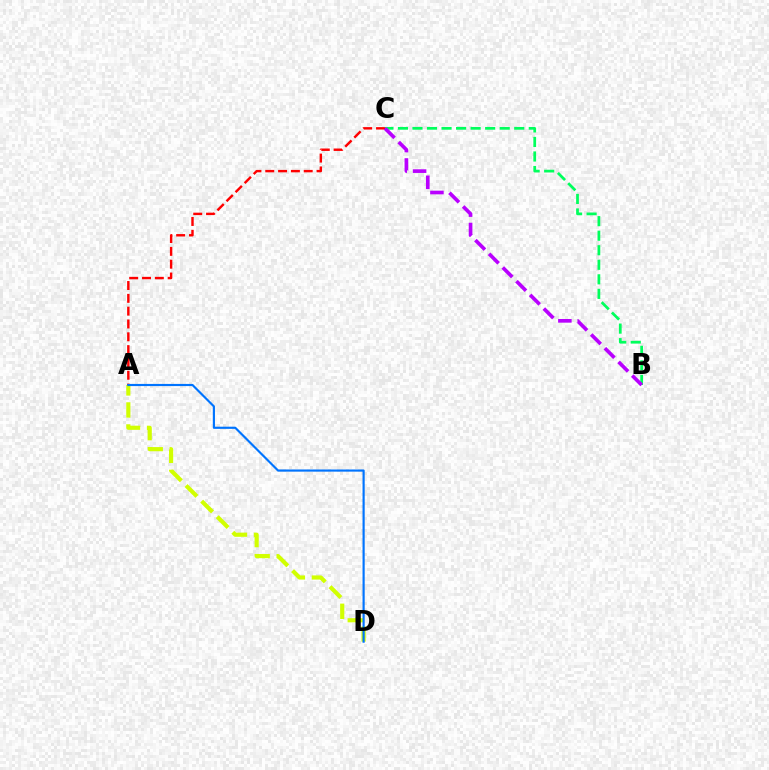{('A', 'C'): [{'color': '#ff0000', 'line_style': 'dashed', 'thickness': 1.74}], ('A', 'D'): [{'color': '#d1ff00', 'line_style': 'dashed', 'thickness': 2.99}, {'color': '#0074ff', 'line_style': 'solid', 'thickness': 1.56}], ('B', 'C'): [{'color': '#00ff5c', 'line_style': 'dashed', 'thickness': 1.98}, {'color': '#b900ff', 'line_style': 'dashed', 'thickness': 2.63}]}